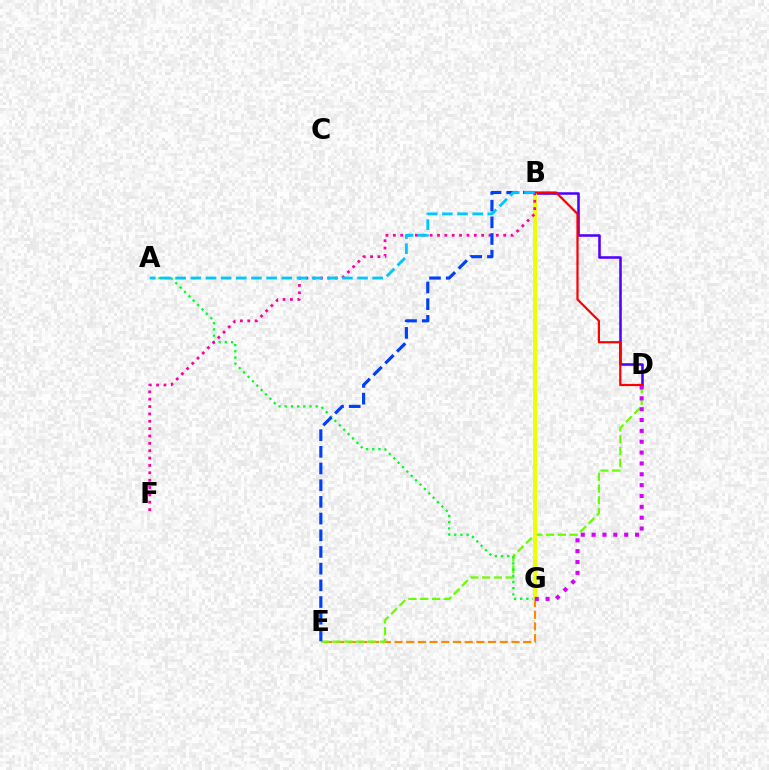{('E', 'G'): [{'color': '#ff8800', 'line_style': 'dashed', 'thickness': 1.59}], ('D', 'E'): [{'color': '#66ff00', 'line_style': 'dashed', 'thickness': 1.6}], ('B', 'G'): [{'color': '#00ffaf', 'line_style': 'dotted', 'thickness': 2.0}, {'color': '#eeff00', 'line_style': 'solid', 'thickness': 2.83}], ('A', 'G'): [{'color': '#00ff27', 'line_style': 'dotted', 'thickness': 1.68}], ('B', 'D'): [{'color': '#4f00ff', 'line_style': 'solid', 'thickness': 1.84}, {'color': '#ff0000', 'line_style': 'solid', 'thickness': 1.6}], ('D', 'G'): [{'color': '#d600ff', 'line_style': 'dotted', 'thickness': 2.95}], ('B', 'F'): [{'color': '#ff00a0', 'line_style': 'dotted', 'thickness': 2.0}], ('B', 'E'): [{'color': '#003fff', 'line_style': 'dashed', 'thickness': 2.27}], ('A', 'B'): [{'color': '#00c7ff', 'line_style': 'dashed', 'thickness': 2.06}]}